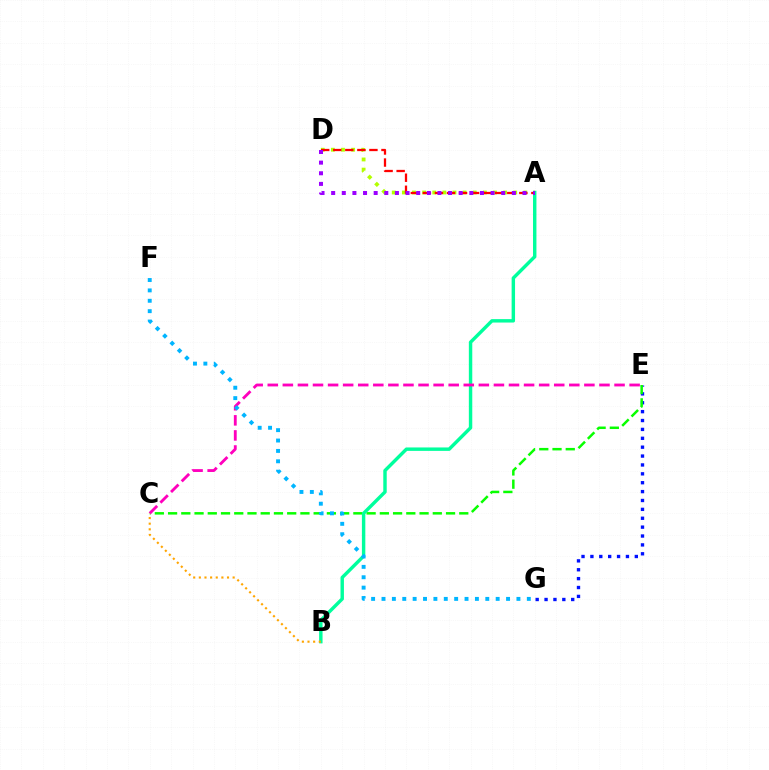{('E', 'G'): [{'color': '#0010ff', 'line_style': 'dotted', 'thickness': 2.41}], ('C', 'E'): [{'color': '#08ff00', 'line_style': 'dashed', 'thickness': 1.8}, {'color': '#ff00bd', 'line_style': 'dashed', 'thickness': 2.05}], ('A', 'B'): [{'color': '#00ff9d', 'line_style': 'solid', 'thickness': 2.47}], ('A', 'D'): [{'color': '#b3ff00', 'line_style': 'dotted', 'thickness': 2.75}, {'color': '#ff0000', 'line_style': 'dashed', 'thickness': 1.64}, {'color': '#9b00ff', 'line_style': 'dotted', 'thickness': 2.89}], ('B', 'C'): [{'color': '#ffa500', 'line_style': 'dotted', 'thickness': 1.53}], ('F', 'G'): [{'color': '#00b5ff', 'line_style': 'dotted', 'thickness': 2.82}]}